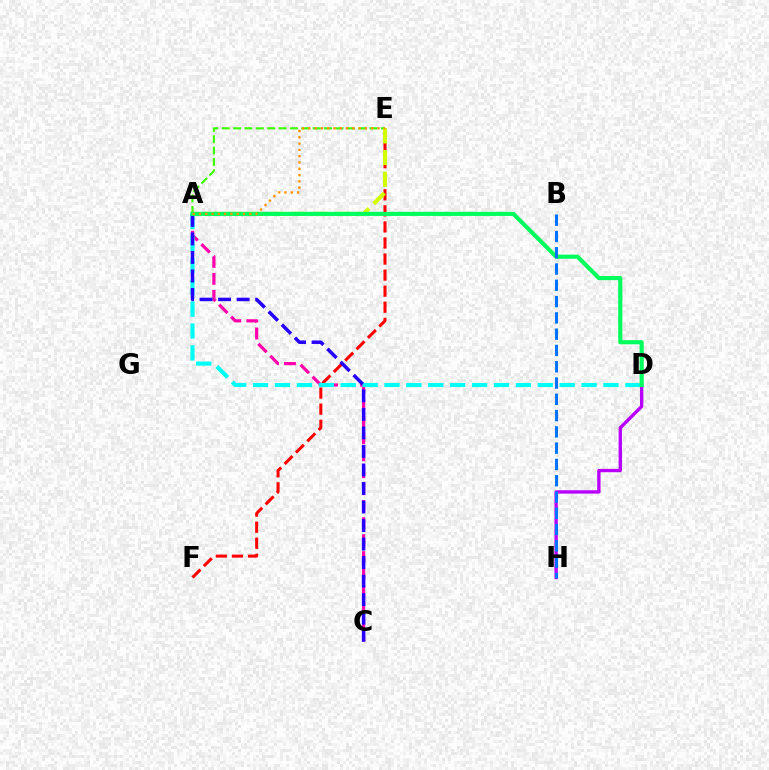{('E', 'F'): [{'color': '#ff0000', 'line_style': 'dashed', 'thickness': 2.18}], ('A', 'C'): [{'color': '#ff00ac', 'line_style': 'dashed', 'thickness': 2.31}, {'color': '#2500ff', 'line_style': 'dashed', 'thickness': 2.52}], ('A', 'E'): [{'color': '#3dff00', 'line_style': 'dashed', 'thickness': 1.54}, {'color': '#d1ff00', 'line_style': 'dashed', 'thickness': 2.94}, {'color': '#ff9400', 'line_style': 'dotted', 'thickness': 1.71}], ('D', 'H'): [{'color': '#b900ff', 'line_style': 'solid', 'thickness': 2.42}], ('A', 'D'): [{'color': '#00fff6', 'line_style': 'dashed', 'thickness': 2.98}, {'color': '#00ff5c', 'line_style': 'solid', 'thickness': 2.97}], ('B', 'H'): [{'color': '#0074ff', 'line_style': 'dashed', 'thickness': 2.21}]}